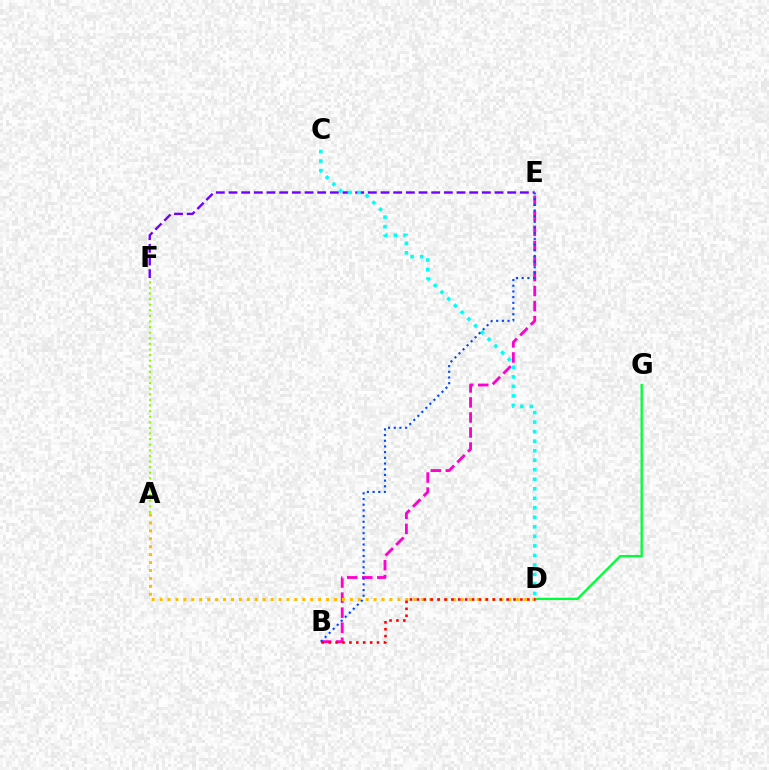{('A', 'F'): [{'color': '#84ff00', 'line_style': 'dotted', 'thickness': 1.52}], ('D', 'G'): [{'color': '#00ff39', 'line_style': 'solid', 'thickness': 1.68}], ('B', 'E'): [{'color': '#ff00cf', 'line_style': 'dashed', 'thickness': 2.04}, {'color': '#004bff', 'line_style': 'dotted', 'thickness': 1.55}], ('A', 'D'): [{'color': '#ffbd00', 'line_style': 'dotted', 'thickness': 2.15}], ('E', 'F'): [{'color': '#7200ff', 'line_style': 'dashed', 'thickness': 1.72}], ('C', 'D'): [{'color': '#00fff6', 'line_style': 'dotted', 'thickness': 2.59}], ('B', 'D'): [{'color': '#ff0000', 'line_style': 'dotted', 'thickness': 1.88}]}